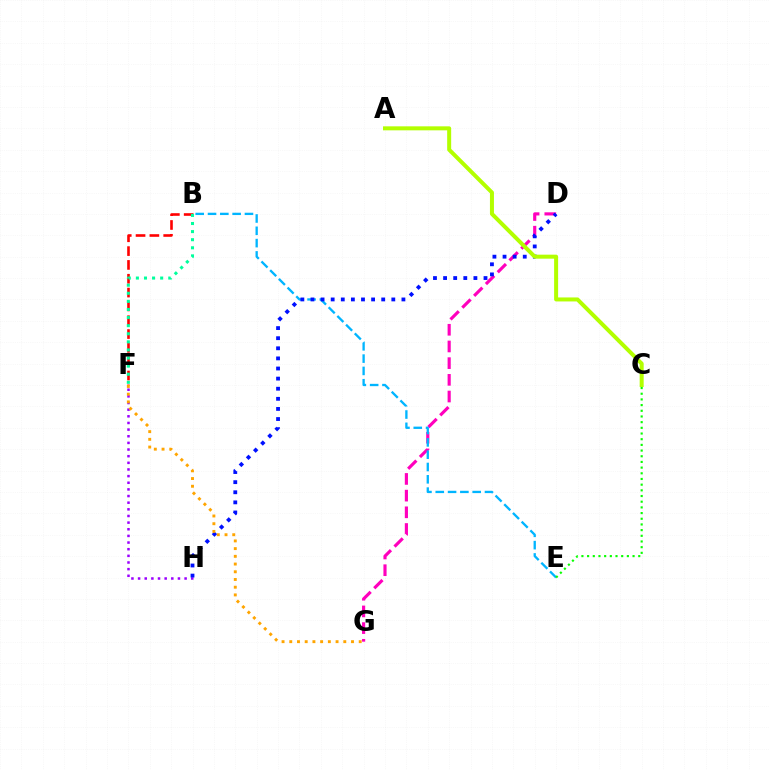{('D', 'G'): [{'color': '#ff00bd', 'line_style': 'dashed', 'thickness': 2.27}], ('F', 'H'): [{'color': '#9b00ff', 'line_style': 'dotted', 'thickness': 1.81}], ('B', 'E'): [{'color': '#00b5ff', 'line_style': 'dashed', 'thickness': 1.67}], ('D', 'H'): [{'color': '#0010ff', 'line_style': 'dotted', 'thickness': 2.75}], ('A', 'C'): [{'color': '#b3ff00', 'line_style': 'solid', 'thickness': 2.88}], ('B', 'F'): [{'color': '#ff0000', 'line_style': 'dashed', 'thickness': 1.88}, {'color': '#00ff9d', 'line_style': 'dotted', 'thickness': 2.2}], ('C', 'E'): [{'color': '#08ff00', 'line_style': 'dotted', 'thickness': 1.54}], ('F', 'G'): [{'color': '#ffa500', 'line_style': 'dotted', 'thickness': 2.1}]}